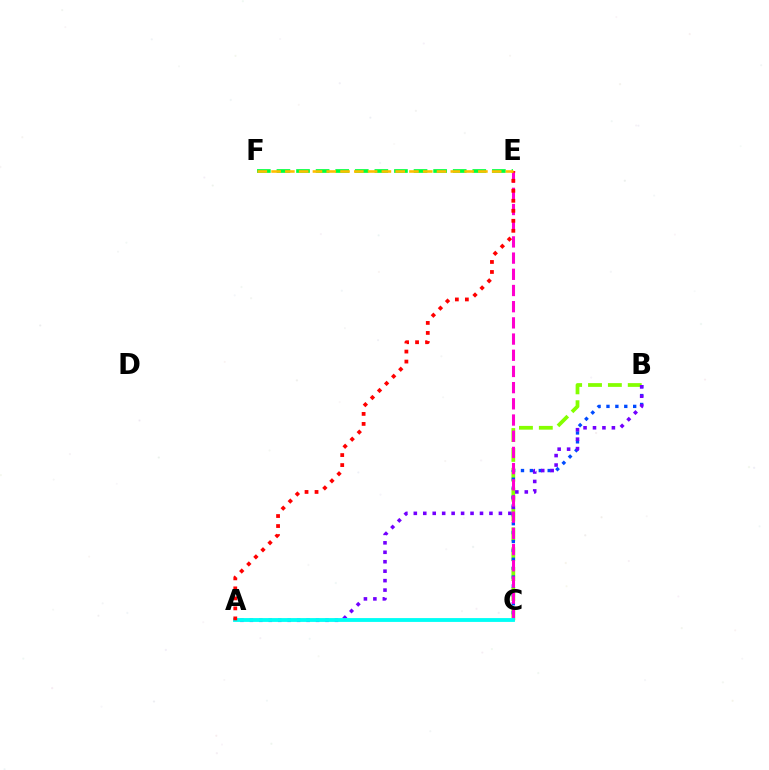{('B', 'C'): [{'color': '#84ff00', 'line_style': 'dashed', 'thickness': 2.7}, {'color': '#004bff', 'line_style': 'dotted', 'thickness': 2.42}], ('A', 'B'): [{'color': '#7200ff', 'line_style': 'dotted', 'thickness': 2.57}], ('C', 'E'): [{'color': '#ff00cf', 'line_style': 'dashed', 'thickness': 2.2}], ('E', 'F'): [{'color': '#00ff39', 'line_style': 'dashed', 'thickness': 2.66}, {'color': '#ffbd00', 'line_style': 'dashed', 'thickness': 1.87}], ('A', 'C'): [{'color': '#00fff6', 'line_style': 'solid', 'thickness': 2.76}], ('A', 'E'): [{'color': '#ff0000', 'line_style': 'dotted', 'thickness': 2.72}]}